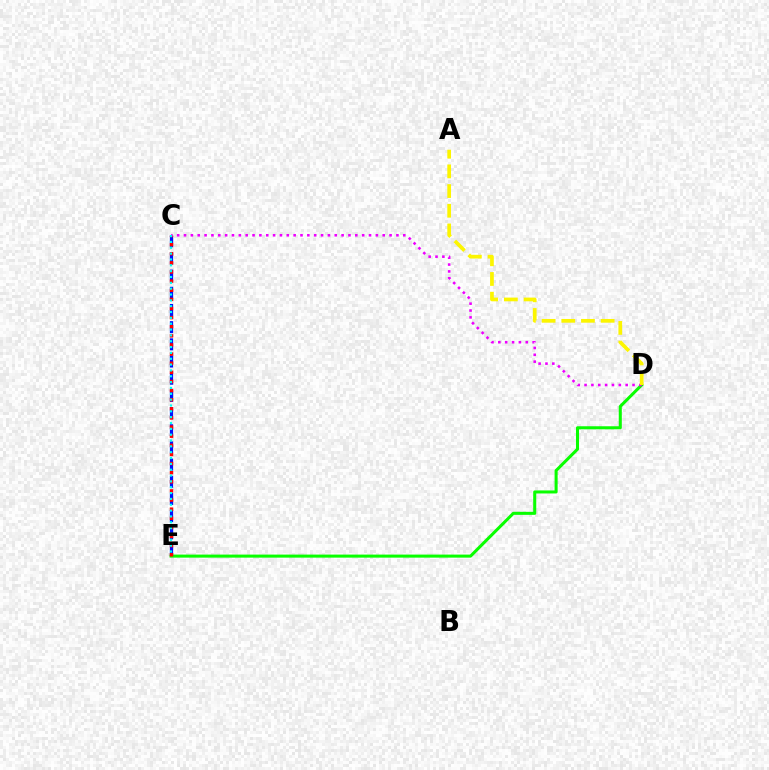{('C', 'E'): [{'color': '#0010ff', 'line_style': 'dashed', 'thickness': 2.33}, {'color': '#ff0000', 'line_style': 'dotted', 'thickness': 2.48}, {'color': '#00fff6', 'line_style': 'dotted', 'thickness': 1.59}], ('D', 'E'): [{'color': '#08ff00', 'line_style': 'solid', 'thickness': 2.19}], ('C', 'D'): [{'color': '#ee00ff', 'line_style': 'dotted', 'thickness': 1.86}], ('A', 'D'): [{'color': '#fcf500', 'line_style': 'dashed', 'thickness': 2.68}]}